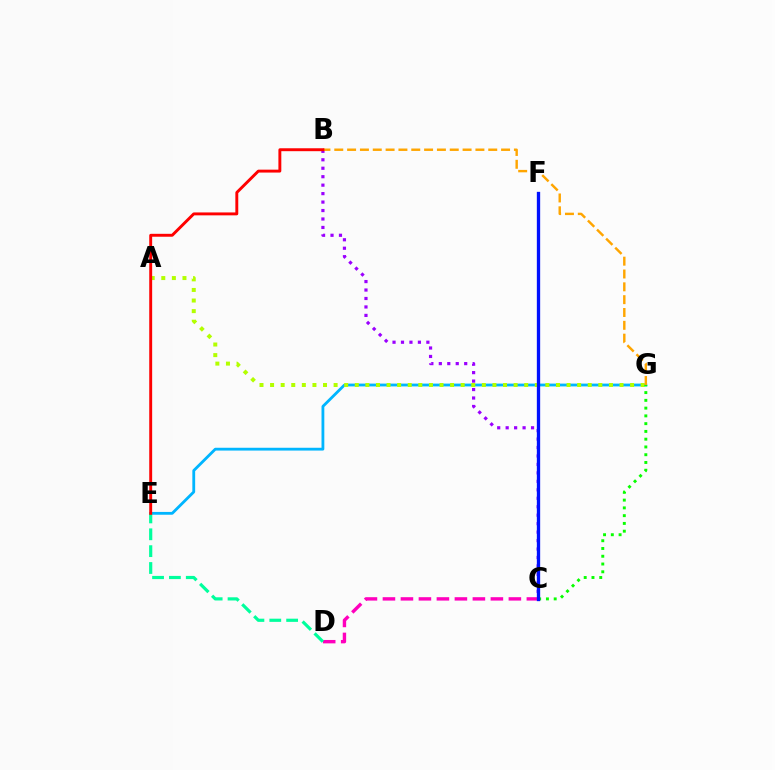{('B', 'C'): [{'color': '#9b00ff', 'line_style': 'dotted', 'thickness': 2.3}], ('E', 'G'): [{'color': '#00b5ff', 'line_style': 'solid', 'thickness': 2.02}], ('A', 'G'): [{'color': '#b3ff00', 'line_style': 'dotted', 'thickness': 2.88}], ('C', 'G'): [{'color': '#08ff00', 'line_style': 'dotted', 'thickness': 2.11}], ('C', 'D'): [{'color': '#ff00bd', 'line_style': 'dashed', 'thickness': 2.44}], ('B', 'G'): [{'color': '#ffa500', 'line_style': 'dashed', 'thickness': 1.74}], ('D', 'E'): [{'color': '#00ff9d', 'line_style': 'dashed', 'thickness': 2.29}], ('B', 'E'): [{'color': '#ff0000', 'line_style': 'solid', 'thickness': 2.1}], ('C', 'F'): [{'color': '#0010ff', 'line_style': 'solid', 'thickness': 2.39}]}